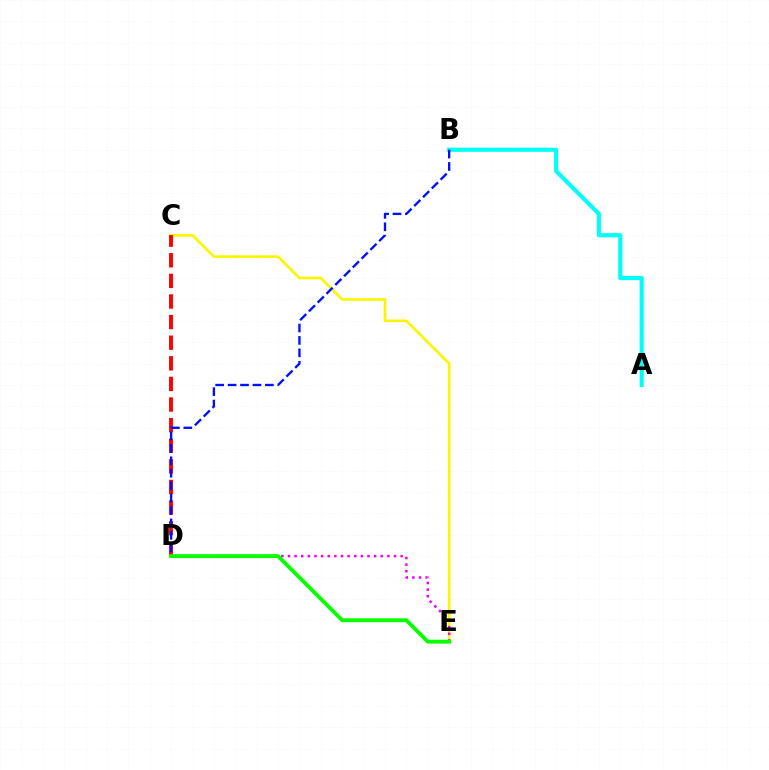{('A', 'B'): [{'color': '#00fff6', 'line_style': 'solid', 'thickness': 2.98}], ('C', 'E'): [{'color': '#fcf500', 'line_style': 'solid', 'thickness': 1.93}], ('C', 'D'): [{'color': '#ff0000', 'line_style': 'dashed', 'thickness': 2.8}], ('B', 'D'): [{'color': '#0010ff', 'line_style': 'dashed', 'thickness': 1.69}], ('D', 'E'): [{'color': '#ee00ff', 'line_style': 'dotted', 'thickness': 1.8}, {'color': '#08ff00', 'line_style': 'solid', 'thickness': 2.78}]}